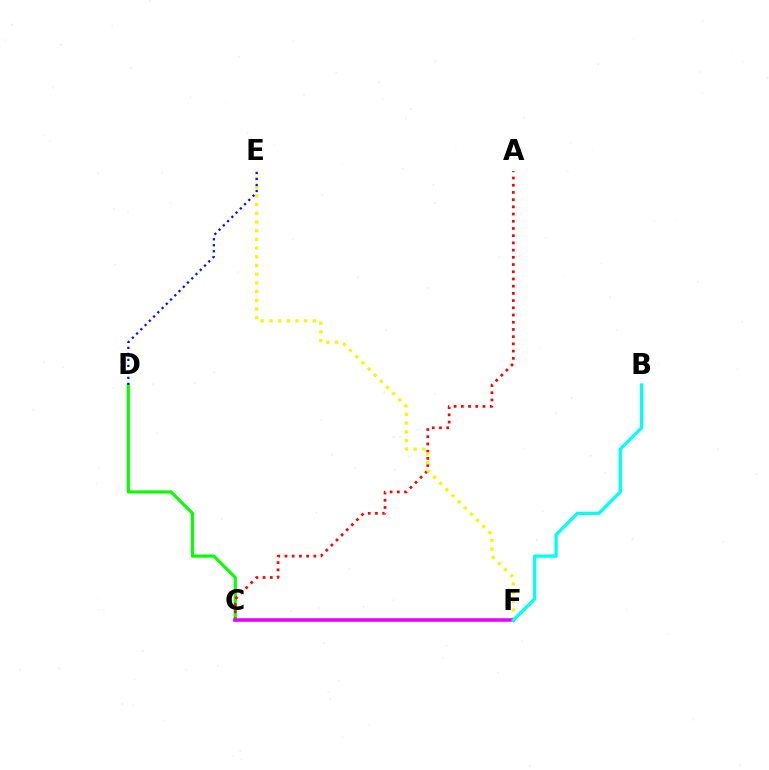{('C', 'D'): [{'color': '#08ff00', 'line_style': 'solid', 'thickness': 2.26}], ('A', 'C'): [{'color': '#ff0000', 'line_style': 'dotted', 'thickness': 1.96}], ('E', 'F'): [{'color': '#fcf500', 'line_style': 'dotted', 'thickness': 2.36}], ('D', 'E'): [{'color': '#0010ff', 'line_style': 'dotted', 'thickness': 1.63}], ('C', 'F'): [{'color': '#ee00ff', 'line_style': 'solid', 'thickness': 2.57}], ('B', 'F'): [{'color': '#00fff6', 'line_style': 'solid', 'thickness': 2.37}]}